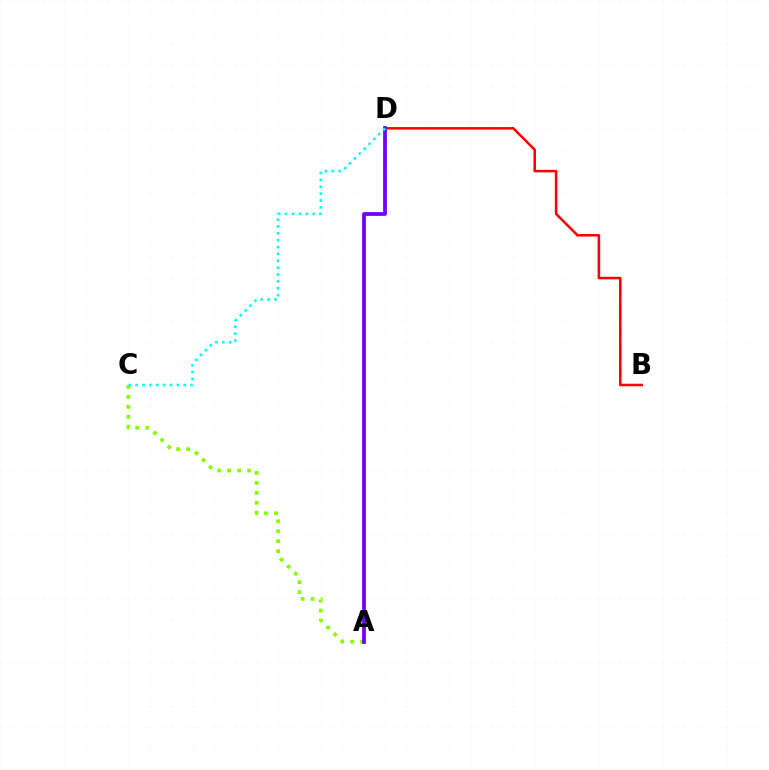{('B', 'D'): [{'color': '#ff0000', 'line_style': 'solid', 'thickness': 1.83}], ('A', 'C'): [{'color': '#84ff00', 'line_style': 'dotted', 'thickness': 2.71}], ('A', 'D'): [{'color': '#7200ff', 'line_style': 'solid', 'thickness': 2.71}], ('C', 'D'): [{'color': '#00fff6', 'line_style': 'dotted', 'thickness': 1.87}]}